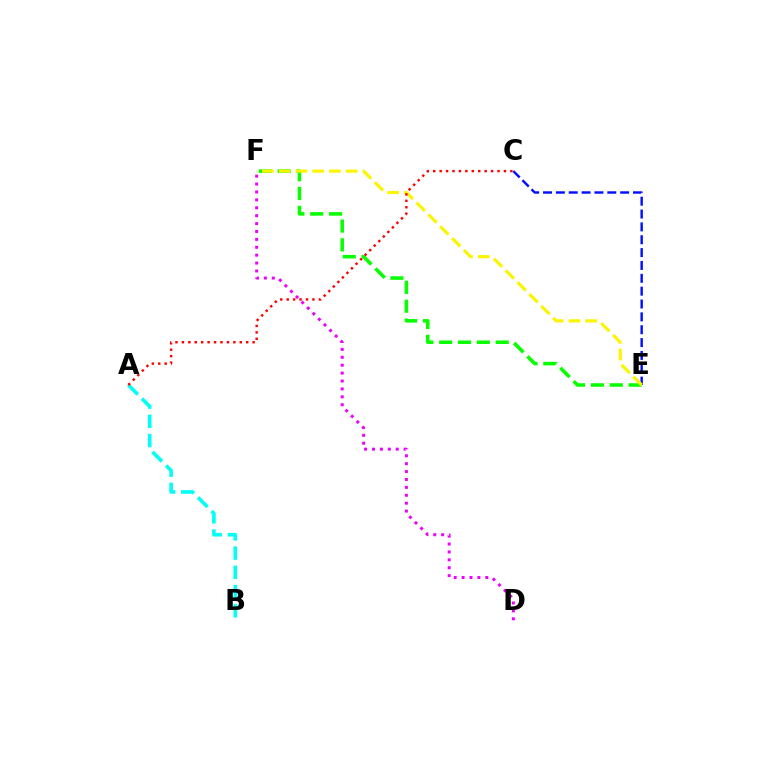{('C', 'E'): [{'color': '#0010ff', 'line_style': 'dashed', 'thickness': 1.75}], ('A', 'B'): [{'color': '#00fff6', 'line_style': 'dashed', 'thickness': 2.61}], ('E', 'F'): [{'color': '#08ff00', 'line_style': 'dashed', 'thickness': 2.56}, {'color': '#fcf500', 'line_style': 'dashed', 'thickness': 2.28}], ('D', 'F'): [{'color': '#ee00ff', 'line_style': 'dotted', 'thickness': 2.15}], ('A', 'C'): [{'color': '#ff0000', 'line_style': 'dotted', 'thickness': 1.75}]}